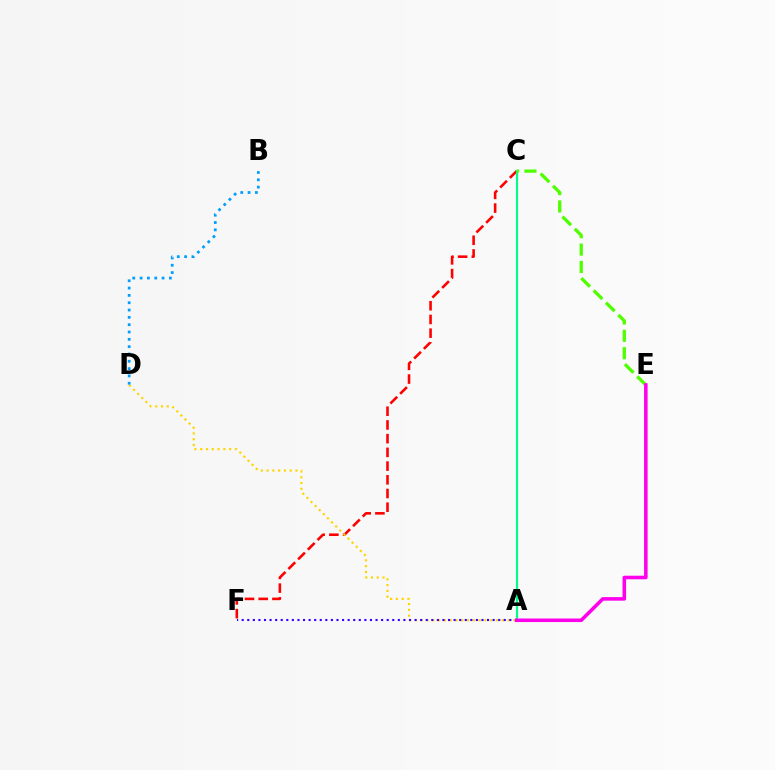{('C', 'F'): [{'color': '#ff0000', 'line_style': 'dashed', 'thickness': 1.86}], ('A', 'C'): [{'color': '#00ff86', 'line_style': 'solid', 'thickness': 1.55}], ('A', 'D'): [{'color': '#ffd500', 'line_style': 'dotted', 'thickness': 1.57}], ('B', 'D'): [{'color': '#009eff', 'line_style': 'dotted', 'thickness': 1.99}], ('C', 'E'): [{'color': '#4fff00', 'line_style': 'dashed', 'thickness': 2.36}], ('A', 'F'): [{'color': '#3700ff', 'line_style': 'dotted', 'thickness': 1.52}], ('A', 'E'): [{'color': '#ff00ed', 'line_style': 'solid', 'thickness': 2.56}]}